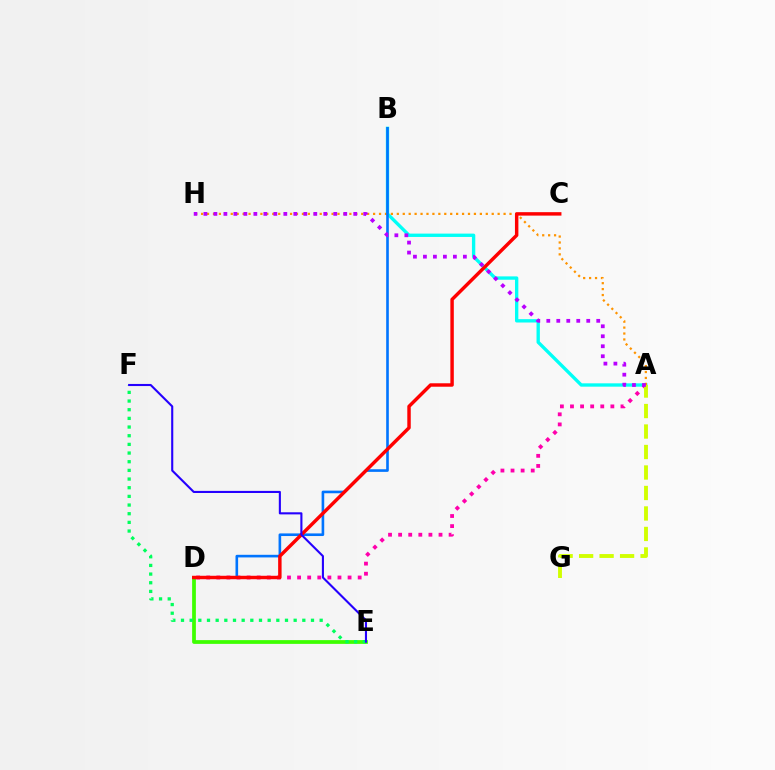{('A', 'B'): [{'color': '#00fff6', 'line_style': 'solid', 'thickness': 2.41}], ('A', 'H'): [{'color': '#ff9400', 'line_style': 'dotted', 'thickness': 1.61}, {'color': '#b900ff', 'line_style': 'dotted', 'thickness': 2.71}], ('A', 'D'): [{'color': '#ff00ac', 'line_style': 'dotted', 'thickness': 2.74}], ('B', 'D'): [{'color': '#0074ff', 'line_style': 'solid', 'thickness': 1.89}], ('D', 'E'): [{'color': '#3dff00', 'line_style': 'solid', 'thickness': 2.7}], ('E', 'F'): [{'color': '#00ff5c', 'line_style': 'dotted', 'thickness': 2.35}, {'color': '#2500ff', 'line_style': 'solid', 'thickness': 1.51}], ('A', 'G'): [{'color': '#d1ff00', 'line_style': 'dashed', 'thickness': 2.78}], ('C', 'D'): [{'color': '#ff0000', 'line_style': 'solid', 'thickness': 2.48}]}